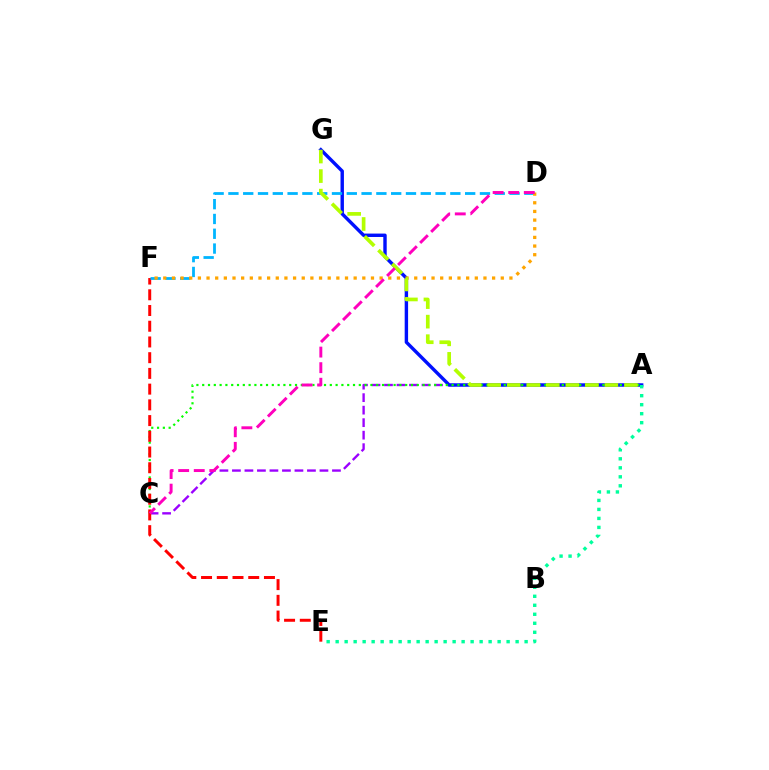{('A', 'C'): [{'color': '#9b00ff', 'line_style': 'dashed', 'thickness': 1.7}, {'color': '#08ff00', 'line_style': 'dotted', 'thickness': 1.58}], ('A', 'G'): [{'color': '#0010ff', 'line_style': 'solid', 'thickness': 2.45}, {'color': '#b3ff00', 'line_style': 'dashed', 'thickness': 2.65}], ('A', 'E'): [{'color': '#00ff9d', 'line_style': 'dotted', 'thickness': 2.44}], ('E', 'F'): [{'color': '#ff0000', 'line_style': 'dashed', 'thickness': 2.14}], ('D', 'F'): [{'color': '#00b5ff', 'line_style': 'dashed', 'thickness': 2.01}, {'color': '#ffa500', 'line_style': 'dotted', 'thickness': 2.35}], ('C', 'D'): [{'color': '#ff00bd', 'line_style': 'dashed', 'thickness': 2.12}]}